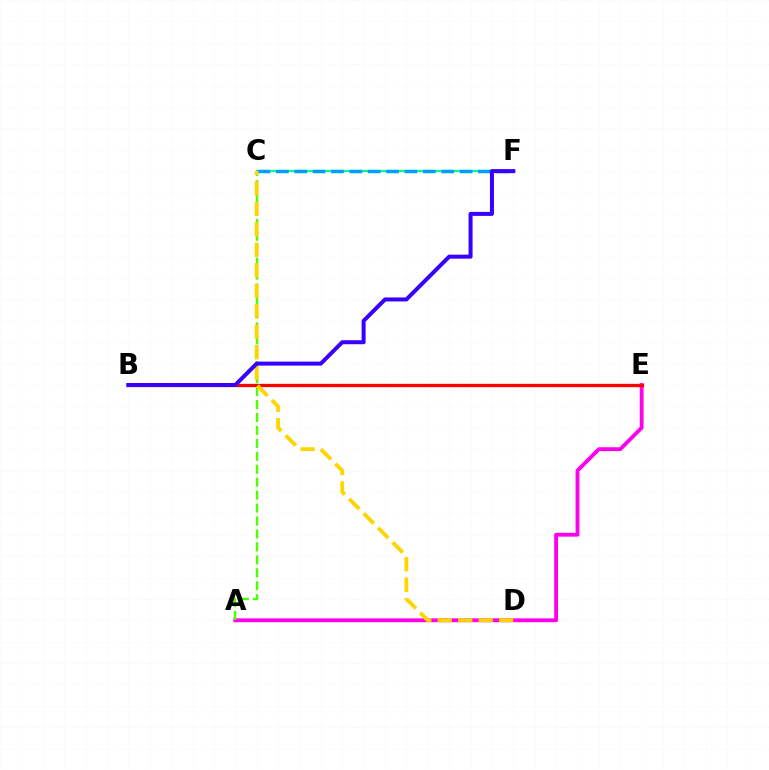{('A', 'E'): [{'color': '#ff00ed', 'line_style': 'solid', 'thickness': 2.77}], ('A', 'C'): [{'color': '#4fff00', 'line_style': 'dashed', 'thickness': 1.76}], ('B', 'E'): [{'color': '#ff0000', 'line_style': 'solid', 'thickness': 2.38}], ('C', 'F'): [{'color': '#00ff86', 'line_style': 'solid', 'thickness': 1.57}, {'color': '#009eff', 'line_style': 'dashed', 'thickness': 2.5}], ('C', 'D'): [{'color': '#ffd500', 'line_style': 'dashed', 'thickness': 2.78}], ('B', 'F'): [{'color': '#3700ff', 'line_style': 'solid', 'thickness': 2.89}]}